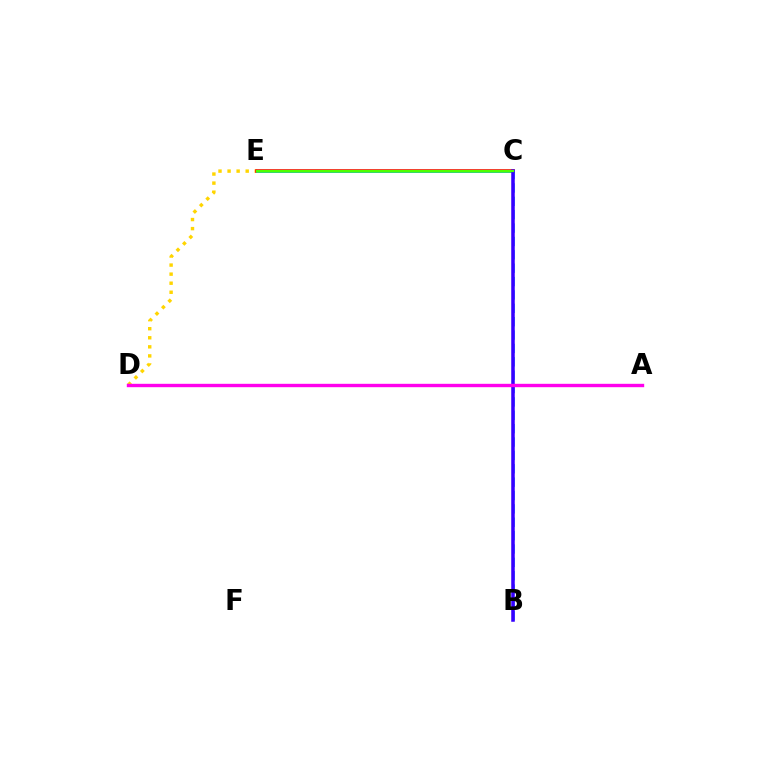{('B', 'C'): [{'color': '#009eff', 'line_style': 'dashed', 'thickness': 1.82}, {'color': '#3700ff', 'line_style': 'solid', 'thickness': 2.54}], ('D', 'E'): [{'color': '#ffd500', 'line_style': 'dotted', 'thickness': 2.46}], ('C', 'E'): [{'color': '#ff0000', 'line_style': 'solid', 'thickness': 2.58}, {'color': '#00ff86', 'line_style': 'solid', 'thickness': 1.87}, {'color': '#4fff00', 'line_style': 'solid', 'thickness': 1.55}], ('A', 'D'): [{'color': '#ff00ed', 'line_style': 'solid', 'thickness': 2.44}]}